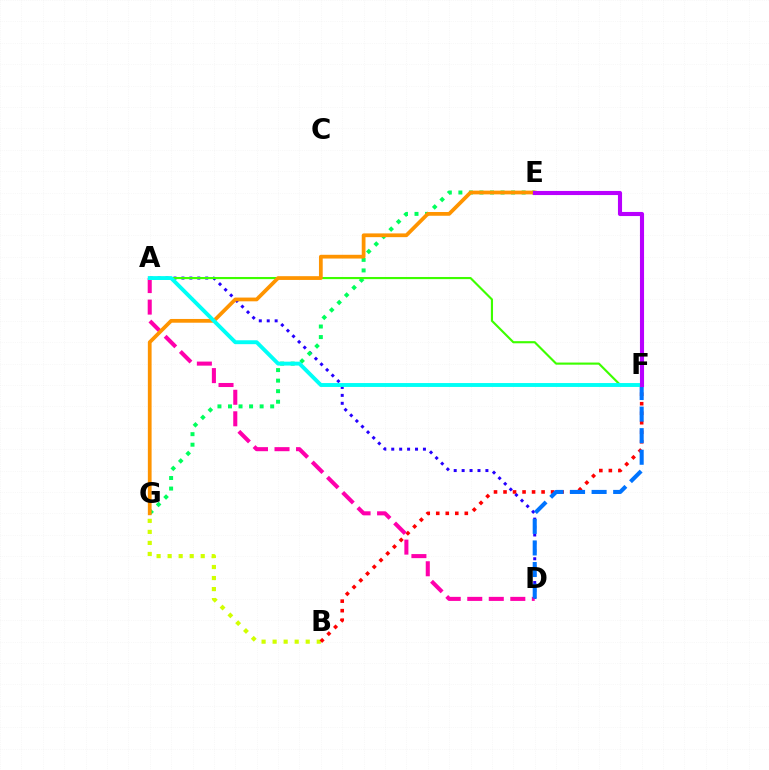{('B', 'G'): [{'color': '#d1ff00', 'line_style': 'dotted', 'thickness': 3.0}], ('A', 'D'): [{'color': '#2500ff', 'line_style': 'dotted', 'thickness': 2.15}, {'color': '#ff00ac', 'line_style': 'dashed', 'thickness': 2.92}], ('B', 'F'): [{'color': '#ff0000', 'line_style': 'dotted', 'thickness': 2.59}], ('E', 'G'): [{'color': '#00ff5c', 'line_style': 'dotted', 'thickness': 2.87}, {'color': '#ff9400', 'line_style': 'solid', 'thickness': 2.7}], ('A', 'F'): [{'color': '#3dff00', 'line_style': 'solid', 'thickness': 1.54}, {'color': '#00fff6', 'line_style': 'solid', 'thickness': 2.8}], ('D', 'F'): [{'color': '#0074ff', 'line_style': 'dashed', 'thickness': 2.93}], ('E', 'F'): [{'color': '#b900ff', 'line_style': 'solid', 'thickness': 2.95}]}